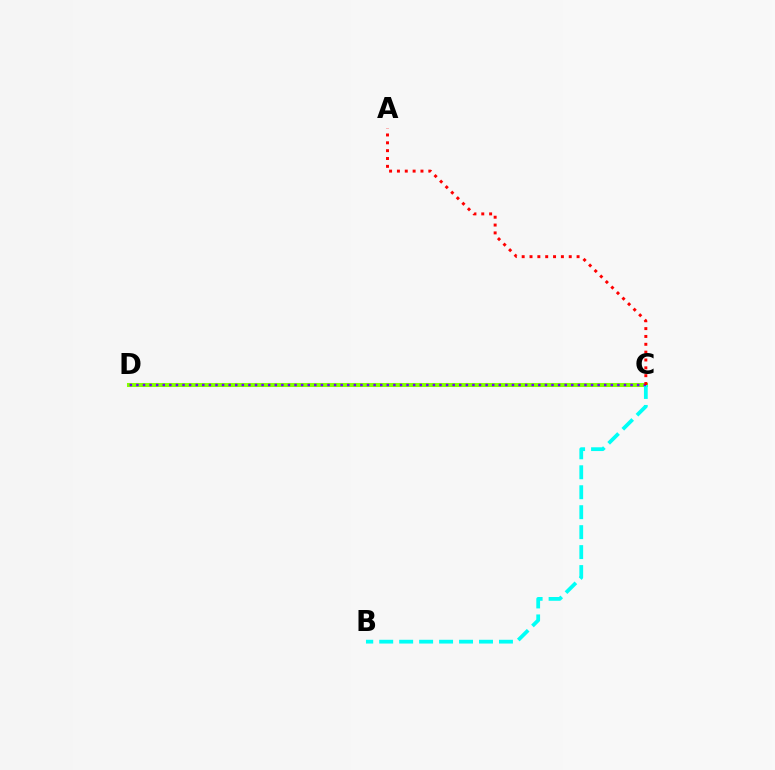{('C', 'D'): [{'color': '#84ff00', 'line_style': 'solid', 'thickness': 2.91}, {'color': '#7200ff', 'line_style': 'dotted', 'thickness': 1.79}], ('B', 'C'): [{'color': '#00fff6', 'line_style': 'dashed', 'thickness': 2.71}], ('A', 'C'): [{'color': '#ff0000', 'line_style': 'dotted', 'thickness': 2.13}]}